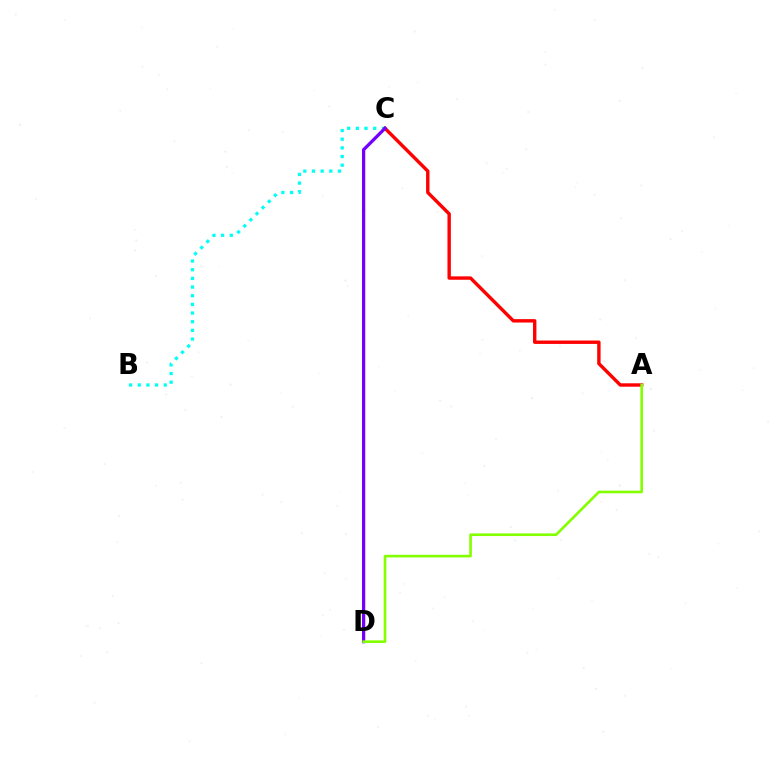{('B', 'C'): [{'color': '#00fff6', 'line_style': 'dotted', 'thickness': 2.35}], ('A', 'C'): [{'color': '#ff0000', 'line_style': 'solid', 'thickness': 2.44}], ('C', 'D'): [{'color': '#7200ff', 'line_style': 'solid', 'thickness': 2.35}], ('A', 'D'): [{'color': '#84ff00', 'line_style': 'solid', 'thickness': 1.9}]}